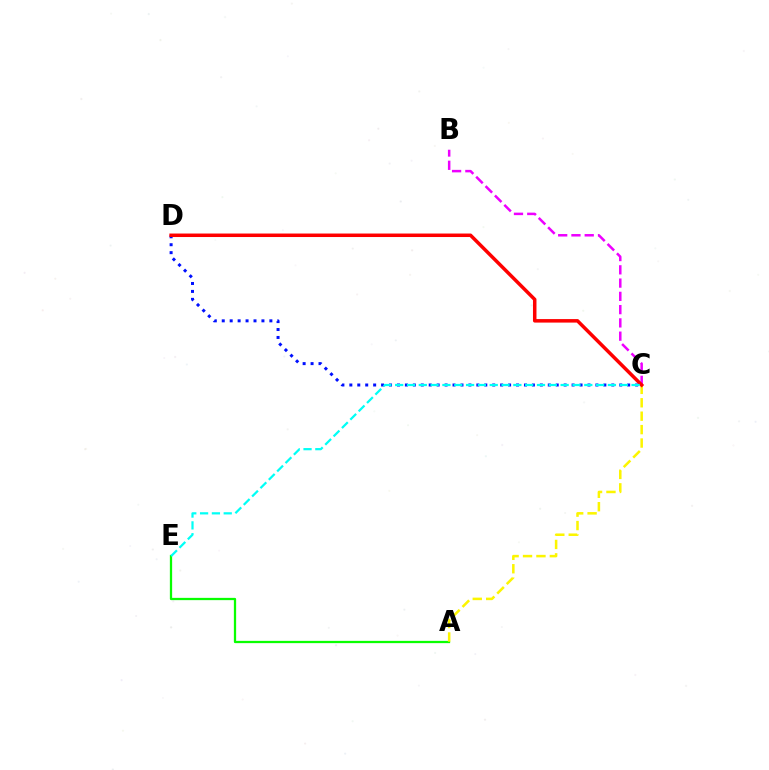{('C', 'D'): [{'color': '#0010ff', 'line_style': 'dotted', 'thickness': 2.16}, {'color': '#ff0000', 'line_style': 'solid', 'thickness': 2.52}], ('A', 'E'): [{'color': '#08ff00', 'line_style': 'solid', 'thickness': 1.64}], ('B', 'C'): [{'color': '#ee00ff', 'line_style': 'dashed', 'thickness': 1.8}], ('A', 'C'): [{'color': '#fcf500', 'line_style': 'dashed', 'thickness': 1.82}], ('C', 'E'): [{'color': '#00fff6', 'line_style': 'dashed', 'thickness': 1.61}]}